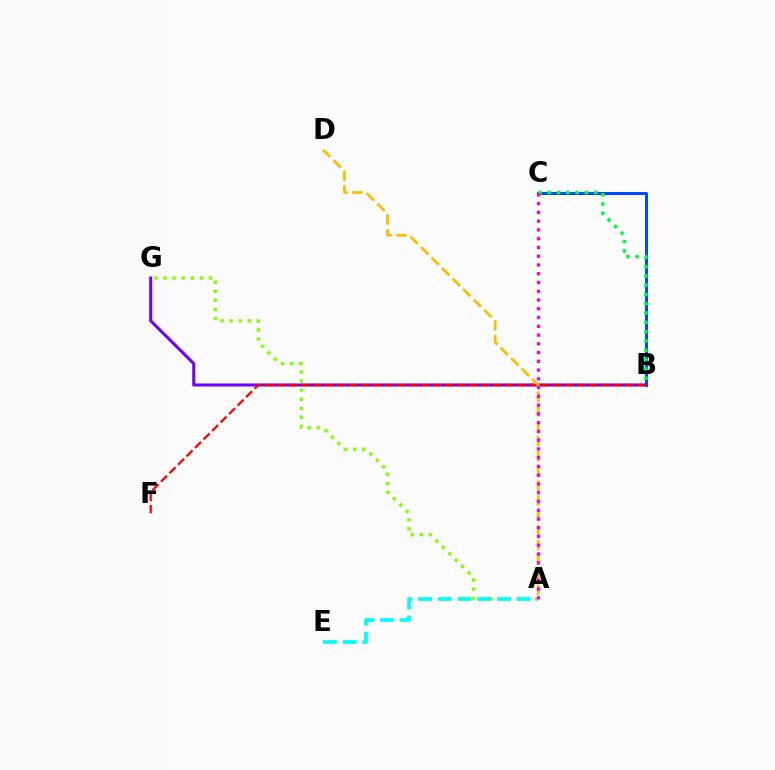{('B', 'C'): [{'color': '#004bff', 'line_style': 'solid', 'thickness': 2.17}, {'color': '#00ff39', 'line_style': 'dotted', 'thickness': 2.53}], ('B', 'G'): [{'color': '#7200ff', 'line_style': 'solid', 'thickness': 2.21}], ('A', 'G'): [{'color': '#84ff00', 'line_style': 'dotted', 'thickness': 2.46}], ('B', 'F'): [{'color': '#ff0000', 'line_style': 'dashed', 'thickness': 1.63}], ('A', 'D'): [{'color': '#ffbd00', 'line_style': 'dashed', 'thickness': 2.02}], ('A', 'E'): [{'color': '#00fff6', 'line_style': 'dashed', 'thickness': 2.68}], ('A', 'C'): [{'color': '#ff00cf', 'line_style': 'dotted', 'thickness': 2.38}]}